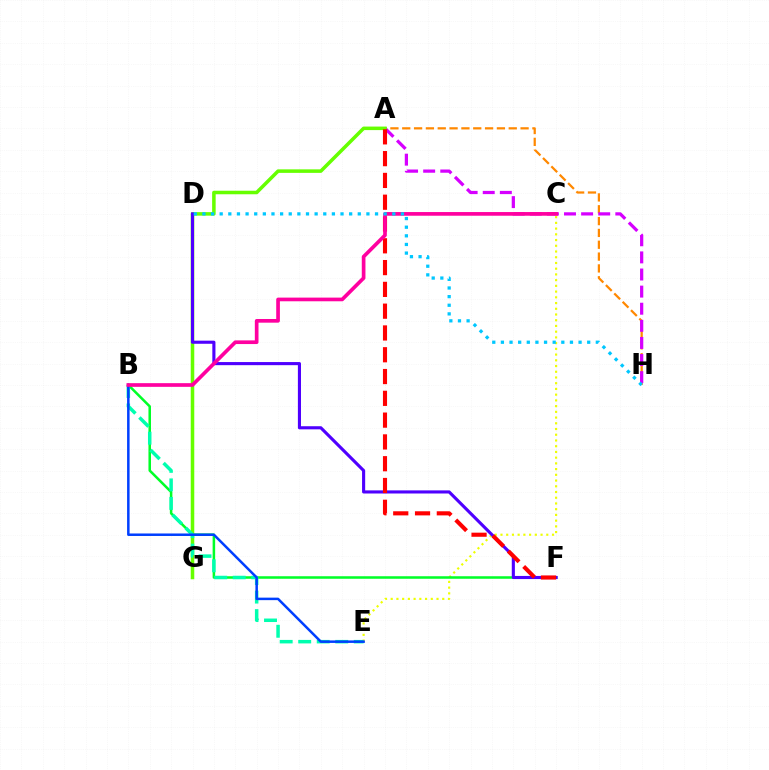{('A', 'H'): [{'color': '#ff8800', 'line_style': 'dashed', 'thickness': 1.61}, {'color': '#d600ff', 'line_style': 'dashed', 'thickness': 2.32}], ('A', 'G'): [{'color': '#66ff00', 'line_style': 'solid', 'thickness': 2.54}], ('C', 'E'): [{'color': '#eeff00', 'line_style': 'dotted', 'thickness': 1.56}], ('B', 'F'): [{'color': '#00ff27', 'line_style': 'solid', 'thickness': 1.82}], ('B', 'E'): [{'color': '#00ffaf', 'line_style': 'dashed', 'thickness': 2.52}, {'color': '#003fff', 'line_style': 'solid', 'thickness': 1.8}], ('D', 'F'): [{'color': '#4f00ff', 'line_style': 'solid', 'thickness': 2.24}], ('A', 'F'): [{'color': '#ff0000', 'line_style': 'dashed', 'thickness': 2.96}], ('B', 'C'): [{'color': '#ff00a0', 'line_style': 'solid', 'thickness': 2.65}], ('D', 'H'): [{'color': '#00c7ff', 'line_style': 'dotted', 'thickness': 2.34}]}